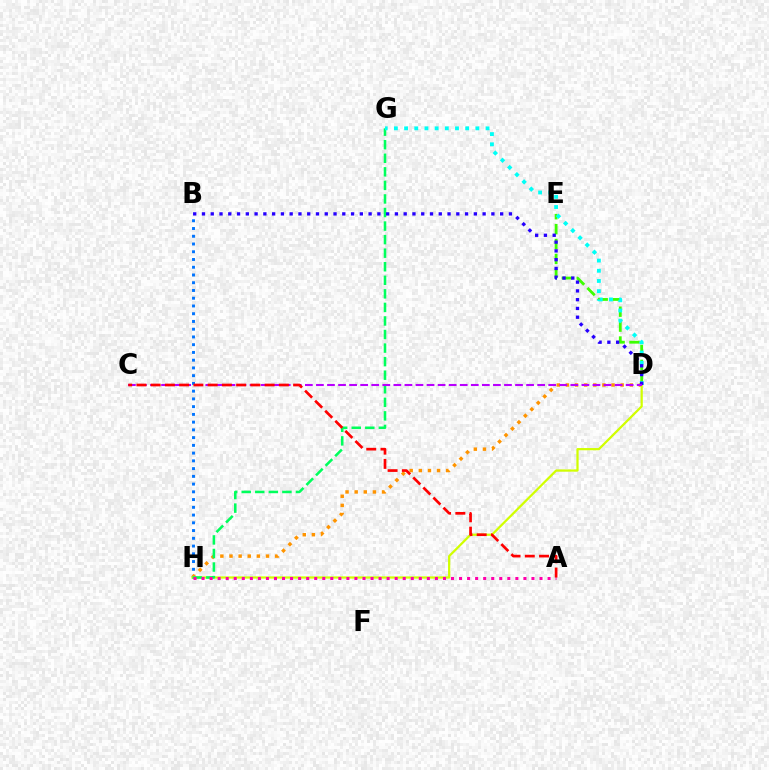{('D', 'E'): [{'color': '#3dff00', 'line_style': 'dashed', 'thickness': 2.03}], ('B', 'H'): [{'color': '#0074ff', 'line_style': 'dotted', 'thickness': 2.1}], ('D', 'H'): [{'color': '#ff9400', 'line_style': 'dotted', 'thickness': 2.48}, {'color': '#d1ff00', 'line_style': 'solid', 'thickness': 1.61}], ('G', 'H'): [{'color': '#00ff5c', 'line_style': 'dashed', 'thickness': 1.84}], ('D', 'G'): [{'color': '#00fff6', 'line_style': 'dotted', 'thickness': 2.77}], ('A', 'H'): [{'color': '#ff00ac', 'line_style': 'dotted', 'thickness': 2.19}], ('B', 'D'): [{'color': '#2500ff', 'line_style': 'dotted', 'thickness': 2.38}], ('C', 'D'): [{'color': '#b900ff', 'line_style': 'dashed', 'thickness': 1.5}], ('A', 'C'): [{'color': '#ff0000', 'line_style': 'dashed', 'thickness': 1.94}]}